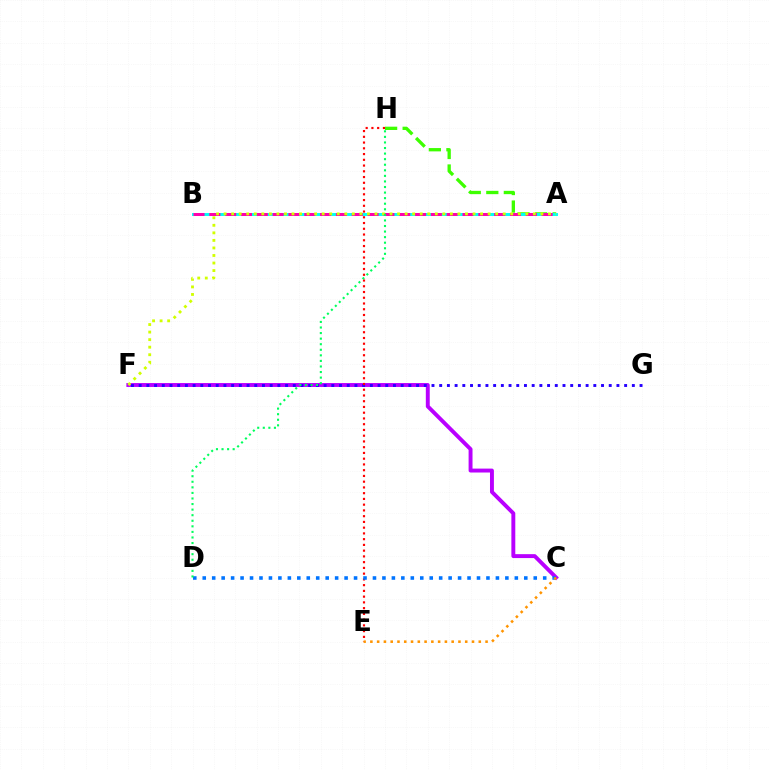{('A', 'H'): [{'color': '#3dff00', 'line_style': 'dashed', 'thickness': 2.38}], ('C', 'F'): [{'color': '#b900ff', 'line_style': 'solid', 'thickness': 2.82}], ('A', 'B'): [{'color': '#00fff6', 'line_style': 'solid', 'thickness': 2.11}, {'color': '#ff00ac', 'line_style': 'dashed', 'thickness': 2.15}], ('A', 'F'): [{'color': '#d1ff00', 'line_style': 'dotted', 'thickness': 2.05}], ('F', 'G'): [{'color': '#2500ff', 'line_style': 'dotted', 'thickness': 2.09}], ('E', 'H'): [{'color': '#ff0000', 'line_style': 'dotted', 'thickness': 1.56}], ('C', 'D'): [{'color': '#0074ff', 'line_style': 'dotted', 'thickness': 2.57}], ('C', 'E'): [{'color': '#ff9400', 'line_style': 'dotted', 'thickness': 1.84}], ('D', 'H'): [{'color': '#00ff5c', 'line_style': 'dotted', 'thickness': 1.51}]}